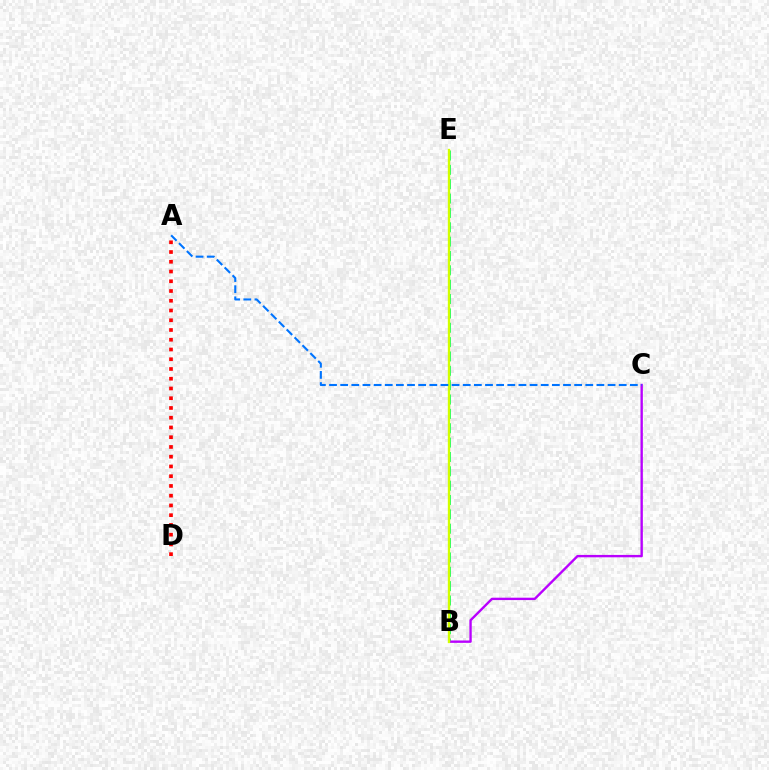{('B', 'E'): [{'color': '#00ff5c', 'line_style': 'dashed', 'thickness': 1.95}, {'color': '#d1ff00', 'line_style': 'solid', 'thickness': 1.69}], ('B', 'C'): [{'color': '#b900ff', 'line_style': 'solid', 'thickness': 1.71}], ('A', 'D'): [{'color': '#ff0000', 'line_style': 'dotted', 'thickness': 2.65}], ('A', 'C'): [{'color': '#0074ff', 'line_style': 'dashed', 'thickness': 1.51}]}